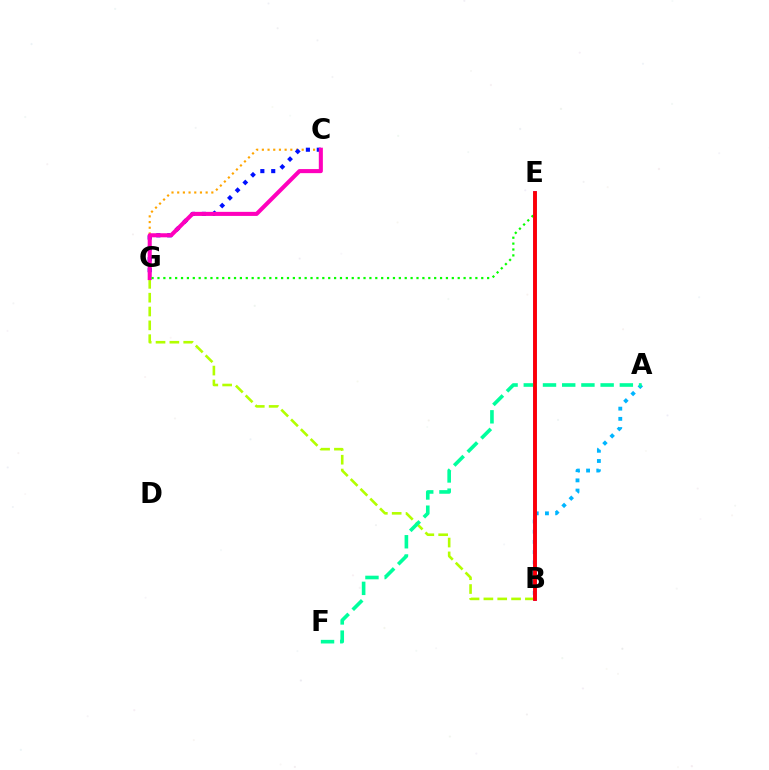{('C', 'G'): [{'color': '#ffa500', 'line_style': 'dotted', 'thickness': 1.55}, {'color': '#0010ff', 'line_style': 'dotted', 'thickness': 2.96}, {'color': '#ff00bd', 'line_style': 'solid', 'thickness': 2.93}], ('B', 'G'): [{'color': '#b3ff00', 'line_style': 'dashed', 'thickness': 1.88}], ('A', 'B'): [{'color': '#00b5ff', 'line_style': 'dotted', 'thickness': 2.77}], ('B', 'E'): [{'color': '#9b00ff', 'line_style': 'solid', 'thickness': 2.63}, {'color': '#ff0000', 'line_style': 'solid', 'thickness': 2.69}], ('A', 'F'): [{'color': '#00ff9d', 'line_style': 'dashed', 'thickness': 2.61}], ('E', 'G'): [{'color': '#08ff00', 'line_style': 'dotted', 'thickness': 1.6}]}